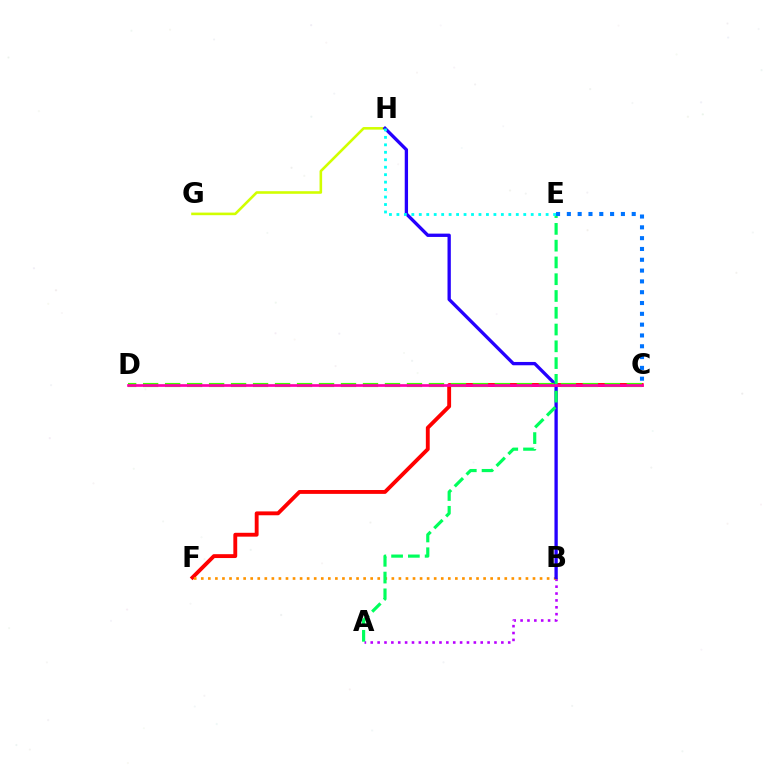{('G', 'H'): [{'color': '#d1ff00', 'line_style': 'solid', 'thickness': 1.87}], ('C', 'F'): [{'color': '#ff0000', 'line_style': 'solid', 'thickness': 2.78}], ('A', 'B'): [{'color': '#b900ff', 'line_style': 'dotted', 'thickness': 1.87}], ('B', 'F'): [{'color': '#ff9400', 'line_style': 'dotted', 'thickness': 1.92}], ('B', 'H'): [{'color': '#2500ff', 'line_style': 'solid', 'thickness': 2.39}], ('C', 'D'): [{'color': '#3dff00', 'line_style': 'dashed', 'thickness': 2.99}, {'color': '#ff00ac', 'line_style': 'solid', 'thickness': 1.93}], ('A', 'E'): [{'color': '#00ff5c', 'line_style': 'dashed', 'thickness': 2.28}], ('C', 'E'): [{'color': '#0074ff', 'line_style': 'dotted', 'thickness': 2.94}], ('E', 'H'): [{'color': '#00fff6', 'line_style': 'dotted', 'thickness': 2.03}]}